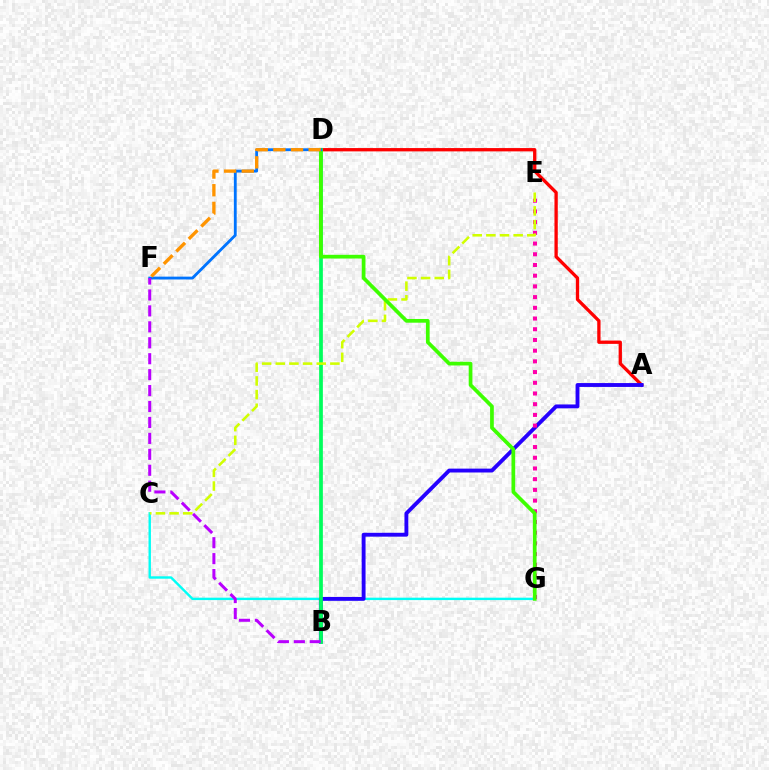{('C', 'G'): [{'color': '#00fff6', 'line_style': 'solid', 'thickness': 1.73}], ('A', 'D'): [{'color': '#ff0000', 'line_style': 'solid', 'thickness': 2.38}], ('A', 'B'): [{'color': '#2500ff', 'line_style': 'solid', 'thickness': 2.79}], ('B', 'D'): [{'color': '#00ff5c', 'line_style': 'solid', 'thickness': 2.68}], ('E', 'G'): [{'color': '#ff00ac', 'line_style': 'dotted', 'thickness': 2.91}], ('C', 'E'): [{'color': '#d1ff00', 'line_style': 'dashed', 'thickness': 1.85}], ('D', 'G'): [{'color': '#3dff00', 'line_style': 'solid', 'thickness': 2.67}], ('D', 'F'): [{'color': '#0074ff', 'line_style': 'solid', 'thickness': 2.04}, {'color': '#ff9400', 'line_style': 'dashed', 'thickness': 2.4}], ('B', 'F'): [{'color': '#b900ff', 'line_style': 'dashed', 'thickness': 2.16}]}